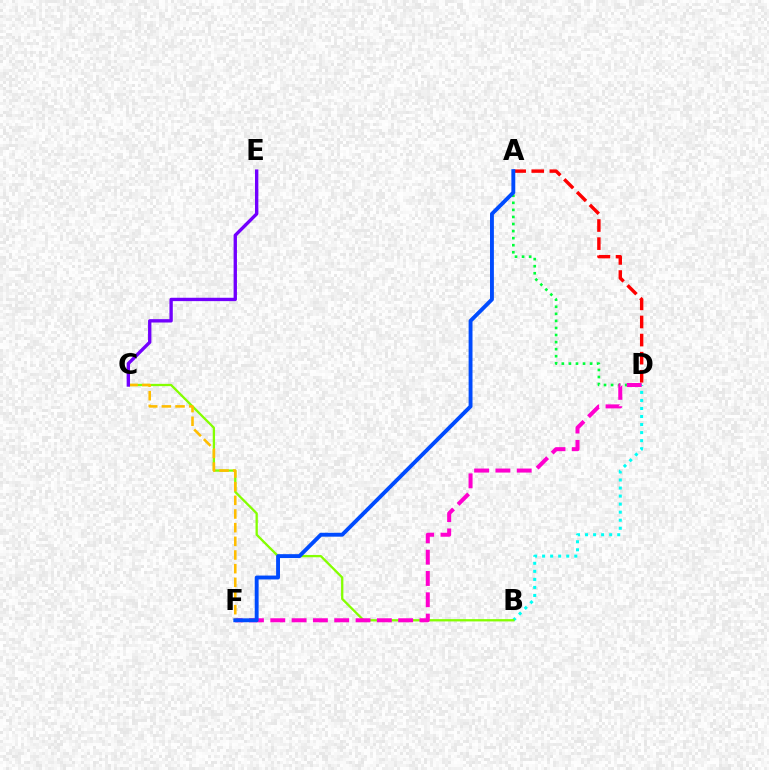{('A', 'D'): [{'color': '#00ff39', 'line_style': 'dotted', 'thickness': 1.92}, {'color': '#ff0000', 'line_style': 'dashed', 'thickness': 2.46}], ('B', 'D'): [{'color': '#00fff6', 'line_style': 'dotted', 'thickness': 2.18}], ('B', 'C'): [{'color': '#84ff00', 'line_style': 'solid', 'thickness': 1.65}], ('D', 'F'): [{'color': '#ff00cf', 'line_style': 'dashed', 'thickness': 2.9}], ('C', 'F'): [{'color': '#ffbd00', 'line_style': 'dashed', 'thickness': 1.86}], ('C', 'E'): [{'color': '#7200ff', 'line_style': 'solid', 'thickness': 2.41}], ('A', 'F'): [{'color': '#004bff', 'line_style': 'solid', 'thickness': 2.8}]}